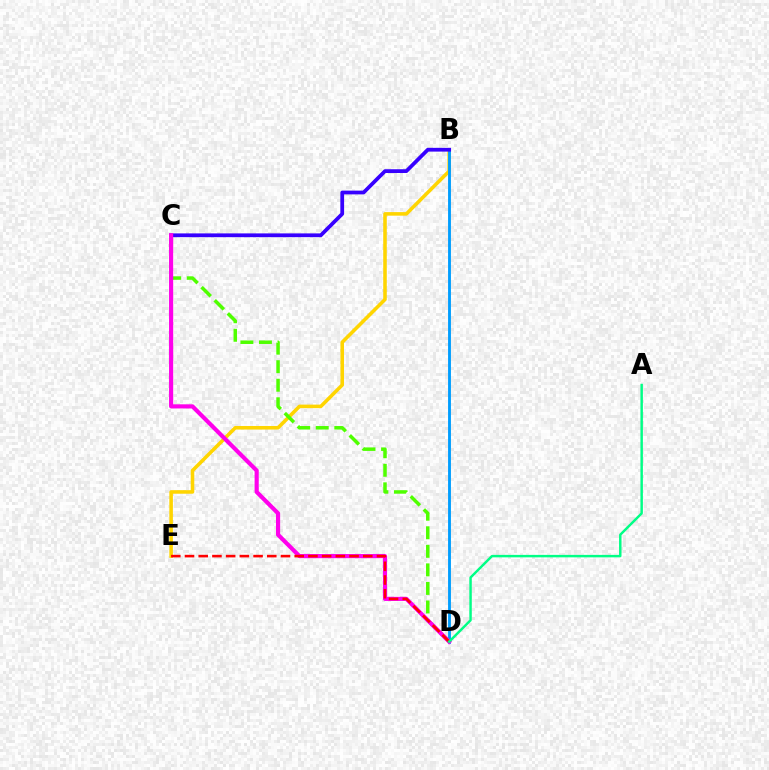{('B', 'E'): [{'color': '#ffd500', 'line_style': 'solid', 'thickness': 2.57}], ('B', 'D'): [{'color': '#009eff', 'line_style': 'solid', 'thickness': 2.07}], ('B', 'C'): [{'color': '#3700ff', 'line_style': 'solid', 'thickness': 2.71}], ('C', 'D'): [{'color': '#4fff00', 'line_style': 'dashed', 'thickness': 2.52}, {'color': '#ff00ed', 'line_style': 'solid', 'thickness': 2.99}], ('D', 'E'): [{'color': '#ff0000', 'line_style': 'dashed', 'thickness': 1.86}], ('A', 'D'): [{'color': '#00ff86', 'line_style': 'solid', 'thickness': 1.77}]}